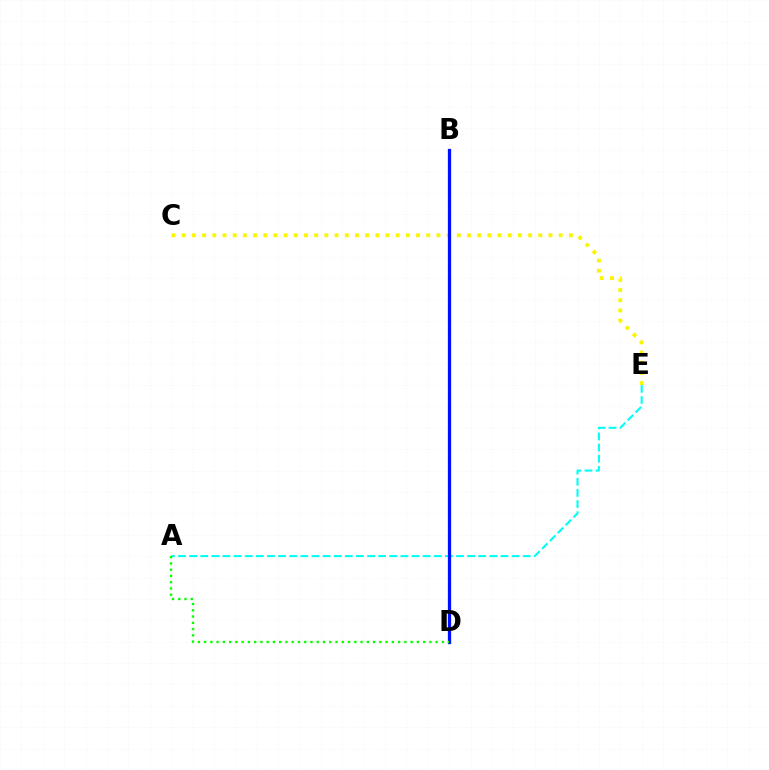{('B', 'D'): [{'color': '#ee00ff', 'line_style': 'dashed', 'thickness': 1.92}, {'color': '#ff0000', 'line_style': 'solid', 'thickness': 2.2}, {'color': '#0010ff', 'line_style': 'solid', 'thickness': 2.32}], ('A', 'E'): [{'color': '#00fff6', 'line_style': 'dashed', 'thickness': 1.51}], ('C', 'E'): [{'color': '#fcf500', 'line_style': 'dotted', 'thickness': 2.77}], ('A', 'D'): [{'color': '#08ff00', 'line_style': 'dotted', 'thickness': 1.7}]}